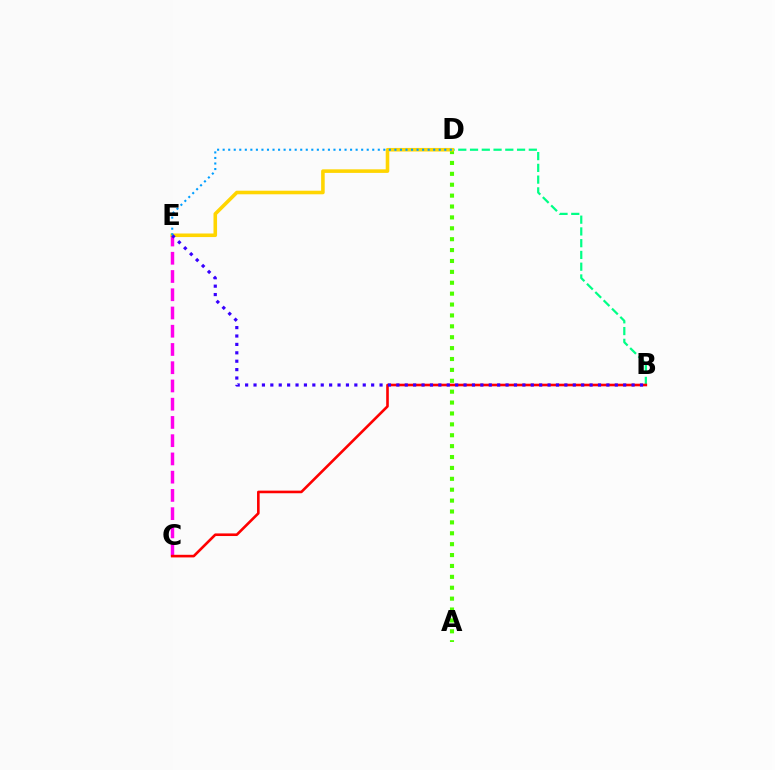{('A', 'D'): [{'color': '#4fff00', 'line_style': 'dotted', 'thickness': 2.96}], ('B', 'D'): [{'color': '#00ff86', 'line_style': 'dashed', 'thickness': 1.6}], ('C', 'E'): [{'color': '#ff00ed', 'line_style': 'dashed', 'thickness': 2.48}], ('D', 'E'): [{'color': '#ffd500', 'line_style': 'solid', 'thickness': 2.58}, {'color': '#009eff', 'line_style': 'dotted', 'thickness': 1.51}], ('B', 'C'): [{'color': '#ff0000', 'line_style': 'solid', 'thickness': 1.88}], ('B', 'E'): [{'color': '#3700ff', 'line_style': 'dotted', 'thickness': 2.28}]}